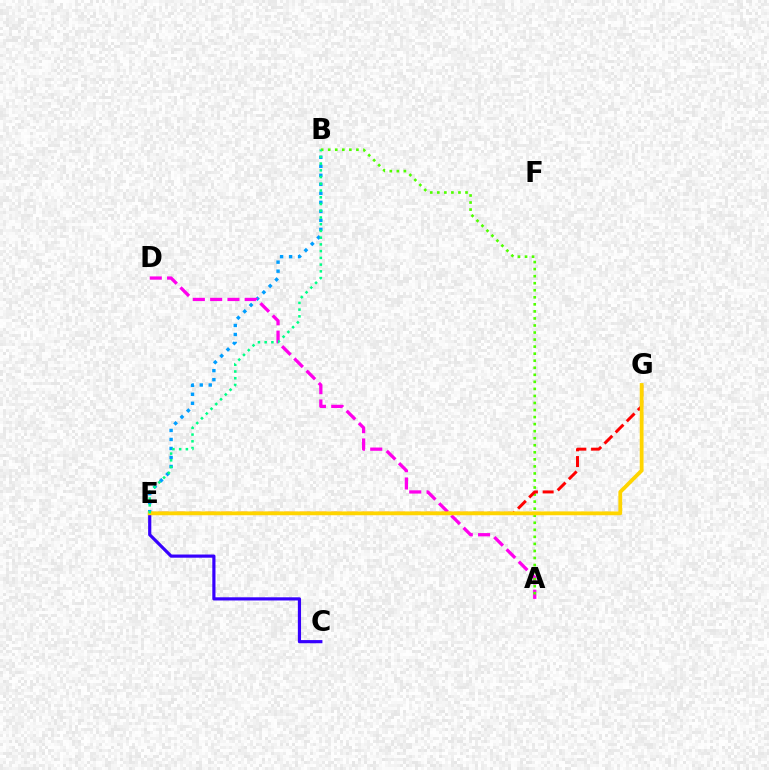{('B', 'E'): [{'color': '#009eff', 'line_style': 'dotted', 'thickness': 2.45}, {'color': '#00ff86', 'line_style': 'dotted', 'thickness': 1.83}], ('A', 'D'): [{'color': '#ff00ed', 'line_style': 'dashed', 'thickness': 2.35}], ('A', 'B'): [{'color': '#4fff00', 'line_style': 'dotted', 'thickness': 1.91}], ('C', 'E'): [{'color': '#3700ff', 'line_style': 'solid', 'thickness': 2.29}], ('E', 'G'): [{'color': '#ff0000', 'line_style': 'dashed', 'thickness': 2.14}, {'color': '#ffd500', 'line_style': 'solid', 'thickness': 2.75}]}